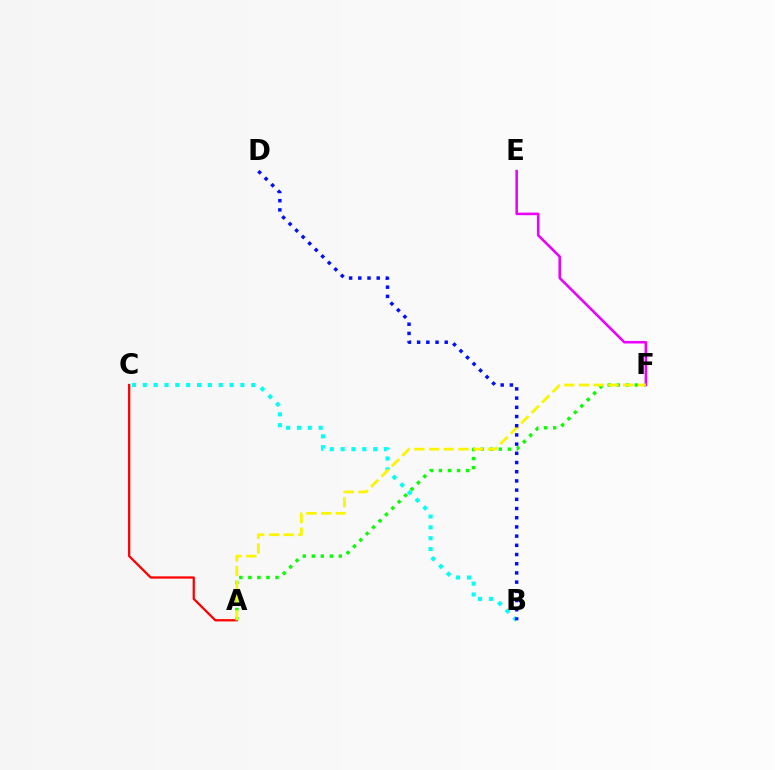{('E', 'F'): [{'color': '#ee00ff', 'line_style': 'solid', 'thickness': 1.85}], ('A', 'C'): [{'color': '#ff0000', 'line_style': 'solid', 'thickness': 1.63}], ('A', 'F'): [{'color': '#08ff00', 'line_style': 'dotted', 'thickness': 2.45}, {'color': '#fcf500', 'line_style': 'dashed', 'thickness': 2.0}], ('B', 'C'): [{'color': '#00fff6', 'line_style': 'dotted', 'thickness': 2.95}], ('B', 'D'): [{'color': '#0010ff', 'line_style': 'dotted', 'thickness': 2.5}]}